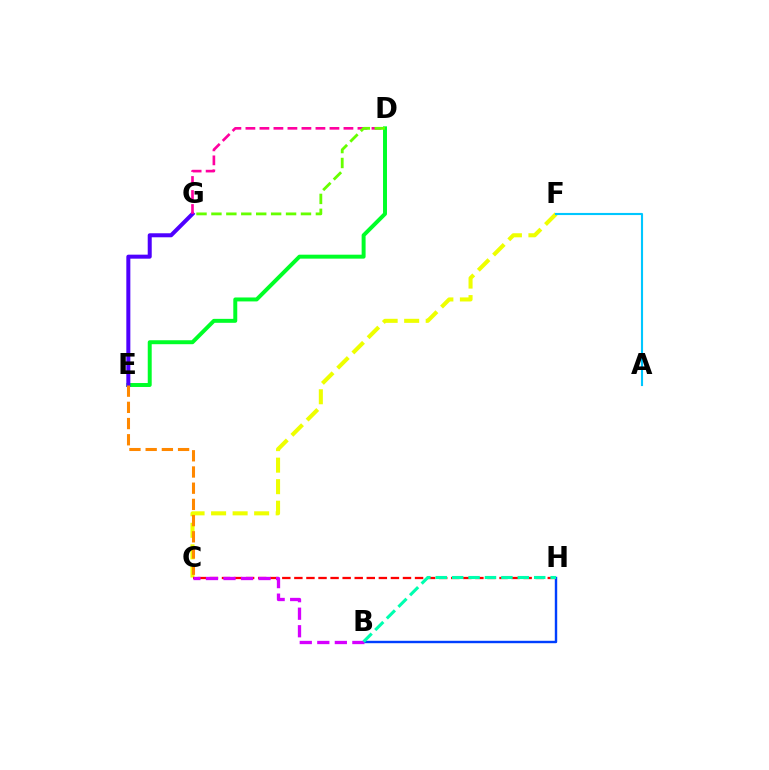{('B', 'H'): [{'color': '#003fff', 'line_style': 'solid', 'thickness': 1.74}, {'color': '#00ffaf', 'line_style': 'dashed', 'thickness': 2.23}], ('C', 'F'): [{'color': '#eeff00', 'line_style': 'dashed', 'thickness': 2.92}], ('D', 'E'): [{'color': '#00ff27', 'line_style': 'solid', 'thickness': 2.85}], ('C', 'H'): [{'color': '#ff0000', 'line_style': 'dashed', 'thickness': 1.64}], ('E', 'G'): [{'color': '#4f00ff', 'line_style': 'solid', 'thickness': 2.89}], ('D', 'G'): [{'color': '#ff00a0', 'line_style': 'dashed', 'thickness': 1.9}, {'color': '#66ff00', 'line_style': 'dashed', 'thickness': 2.03}], ('B', 'C'): [{'color': '#d600ff', 'line_style': 'dashed', 'thickness': 2.38}], ('A', 'F'): [{'color': '#00c7ff', 'line_style': 'solid', 'thickness': 1.53}], ('C', 'E'): [{'color': '#ff8800', 'line_style': 'dashed', 'thickness': 2.2}]}